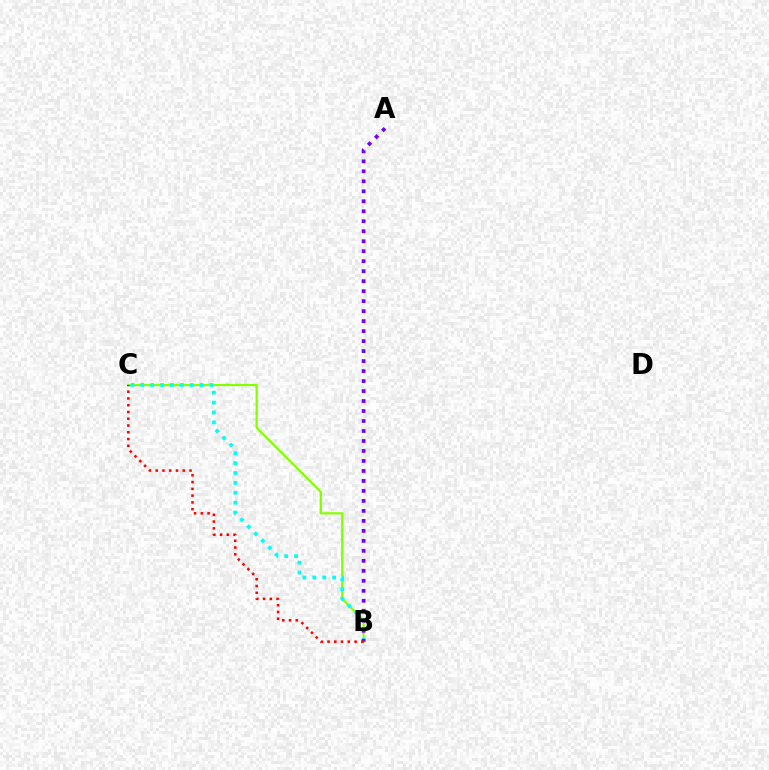{('B', 'C'): [{'color': '#84ff00', 'line_style': 'solid', 'thickness': 1.59}, {'color': '#00fff6', 'line_style': 'dotted', 'thickness': 2.69}, {'color': '#ff0000', 'line_style': 'dotted', 'thickness': 1.84}], ('A', 'B'): [{'color': '#7200ff', 'line_style': 'dotted', 'thickness': 2.71}]}